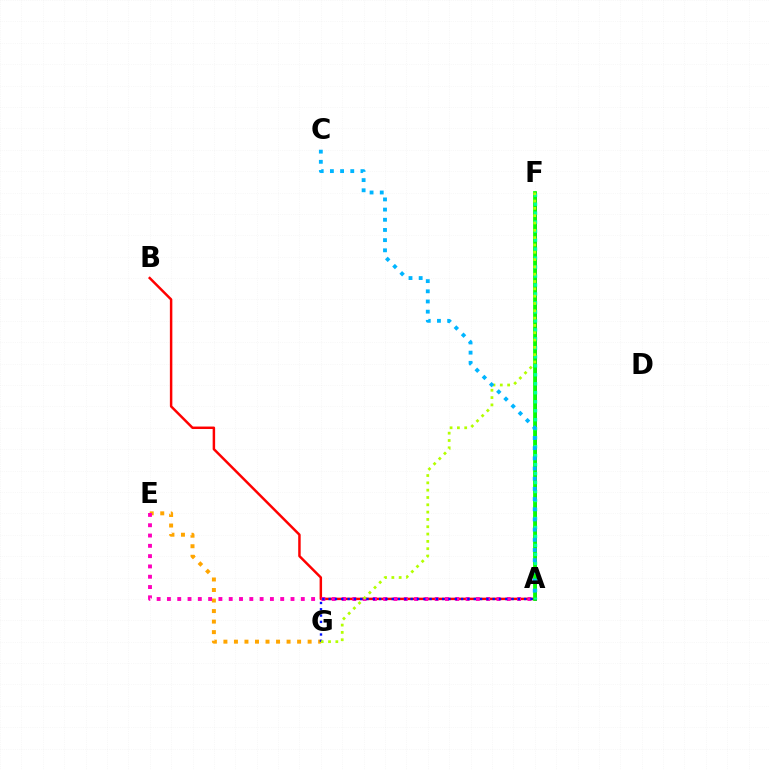{('A', 'F'): [{'color': '#9b00ff', 'line_style': 'solid', 'thickness': 2.14}, {'color': '#08ff00', 'line_style': 'solid', 'thickness': 2.71}, {'color': '#00ff9d', 'line_style': 'dotted', 'thickness': 2.44}], ('A', 'B'): [{'color': '#ff0000', 'line_style': 'solid', 'thickness': 1.78}], ('E', 'G'): [{'color': '#ffa500', 'line_style': 'dotted', 'thickness': 2.86}], ('A', 'E'): [{'color': '#ff00bd', 'line_style': 'dotted', 'thickness': 2.8}], ('A', 'G'): [{'color': '#0010ff', 'line_style': 'dotted', 'thickness': 1.71}], ('F', 'G'): [{'color': '#b3ff00', 'line_style': 'dotted', 'thickness': 1.99}], ('A', 'C'): [{'color': '#00b5ff', 'line_style': 'dotted', 'thickness': 2.77}]}